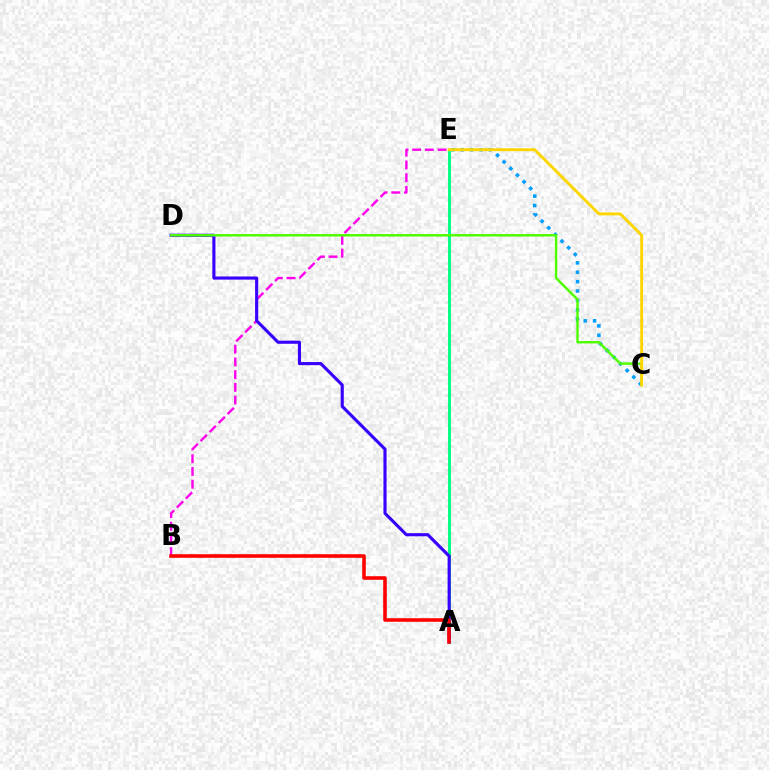{('B', 'E'): [{'color': '#ff00ed', 'line_style': 'dashed', 'thickness': 1.73}], ('C', 'E'): [{'color': '#009eff', 'line_style': 'dotted', 'thickness': 2.55}, {'color': '#ffd500', 'line_style': 'solid', 'thickness': 2.09}], ('A', 'E'): [{'color': '#00ff86', 'line_style': 'solid', 'thickness': 2.12}], ('A', 'D'): [{'color': '#3700ff', 'line_style': 'solid', 'thickness': 2.25}], ('A', 'B'): [{'color': '#ff0000', 'line_style': 'solid', 'thickness': 2.58}], ('C', 'D'): [{'color': '#4fff00', 'line_style': 'solid', 'thickness': 1.76}]}